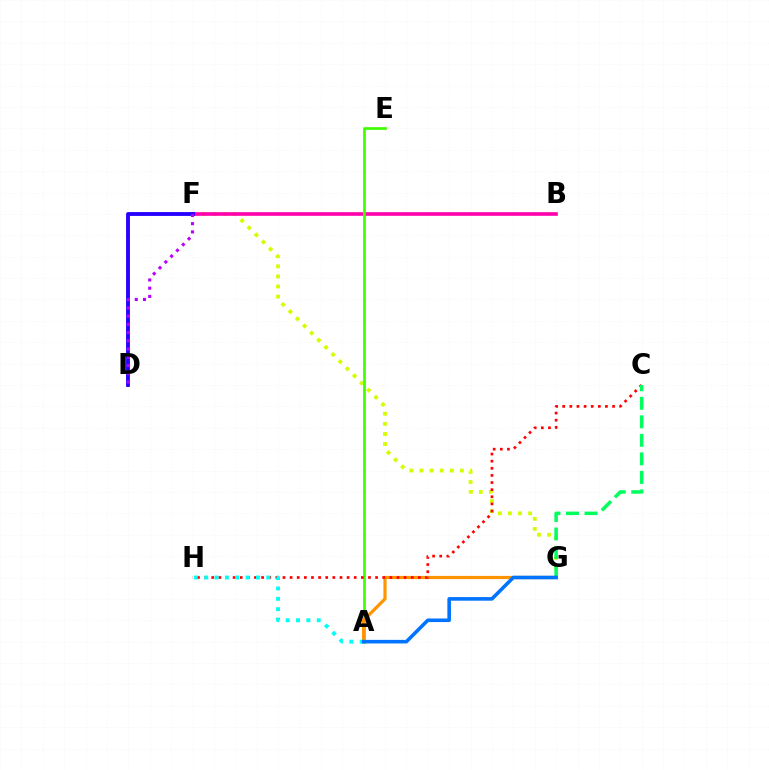{('F', 'G'): [{'color': '#d1ff00', 'line_style': 'dotted', 'thickness': 2.74}], ('B', 'F'): [{'color': '#ff00ac', 'line_style': 'solid', 'thickness': 2.62}], ('D', 'F'): [{'color': '#2500ff', 'line_style': 'solid', 'thickness': 2.77}, {'color': '#b900ff', 'line_style': 'dotted', 'thickness': 2.23}], ('A', 'E'): [{'color': '#3dff00', 'line_style': 'solid', 'thickness': 1.95}], ('A', 'G'): [{'color': '#ff9400', 'line_style': 'solid', 'thickness': 2.3}, {'color': '#0074ff', 'line_style': 'solid', 'thickness': 2.58}], ('C', 'H'): [{'color': '#ff0000', 'line_style': 'dotted', 'thickness': 1.94}], ('C', 'G'): [{'color': '#00ff5c', 'line_style': 'dashed', 'thickness': 2.52}], ('A', 'H'): [{'color': '#00fff6', 'line_style': 'dotted', 'thickness': 2.81}]}